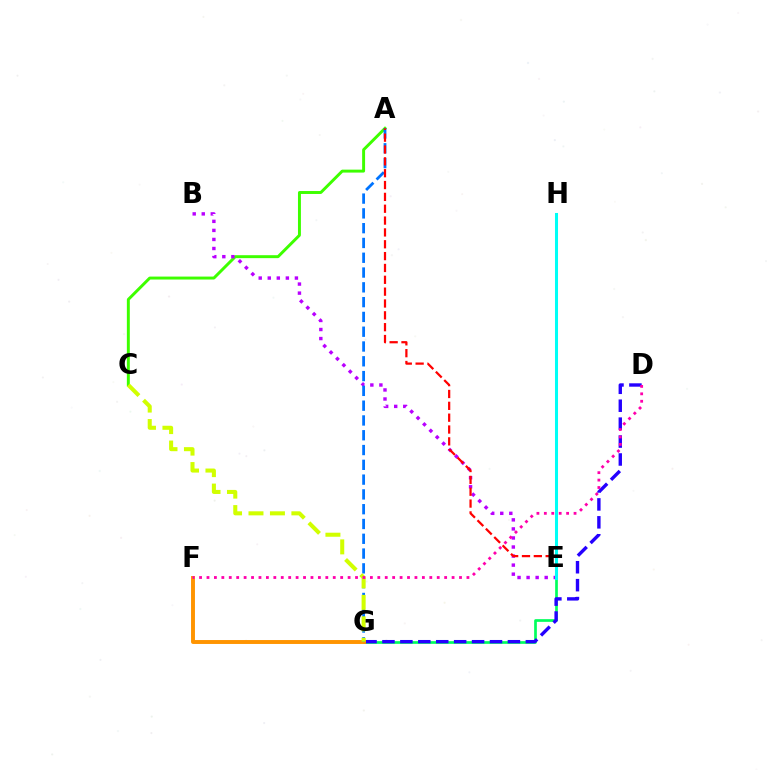{('A', 'C'): [{'color': '#3dff00', 'line_style': 'solid', 'thickness': 2.12}], ('B', 'E'): [{'color': '#b900ff', 'line_style': 'dotted', 'thickness': 2.46}], ('E', 'G'): [{'color': '#00ff5c', 'line_style': 'solid', 'thickness': 1.94}], ('D', 'G'): [{'color': '#2500ff', 'line_style': 'dashed', 'thickness': 2.43}], ('F', 'G'): [{'color': '#ff9400', 'line_style': 'solid', 'thickness': 2.82}], ('A', 'G'): [{'color': '#0074ff', 'line_style': 'dashed', 'thickness': 2.01}], ('C', 'G'): [{'color': '#d1ff00', 'line_style': 'dashed', 'thickness': 2.91}], ('A', 'E'): [{'color': '#ff0000', 'line_style': 'dashed', 'thickness': 1.61}], ('E', 'H'): [{'color': '#00fff6', 'line_style': 'solid', 'thickness': 2.19}], ('D', 'F'): [{'color': '#ff00ac', 'line_style': 'dotted', 'thickness': 2.02}]}